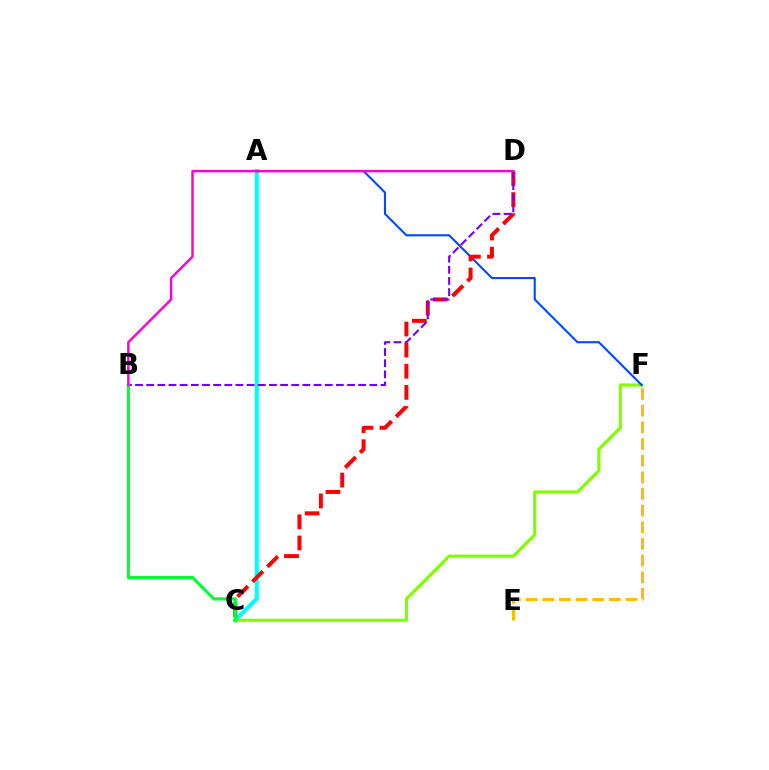{('A', 'C'): [{'color': '#00fff6', 'line_style': 'solid', 'thickness': 2.97}], ('C', 'F'): [{'color': '#84ff00', 'line_style': 'solid', 'thickness': 2.3}], ('A', 'F'): [{'color': '#004bff', 'line_style': 'solid', 'thickness': 1.52}], ('C', 'D'): [{'color': '#ff0000', 'line_style': 'dashed', 'thickness': 2.87}], ('B', 'D'): [{'color': '#7200ff', 'line_style': 'dashed', 'thickness': 1.52}, {'color': '#ff00cf', 'line_style': 'solid', 'thickness': 1.76}], ('B', 'C'): [{'color': '#00ff39', 'line_style': 'solid', 'thickness': 2.27}], ('E', 'F'): [{'color': '#ffbd00', 'line_style': 'dashed', 'thickness': 2.26}]}